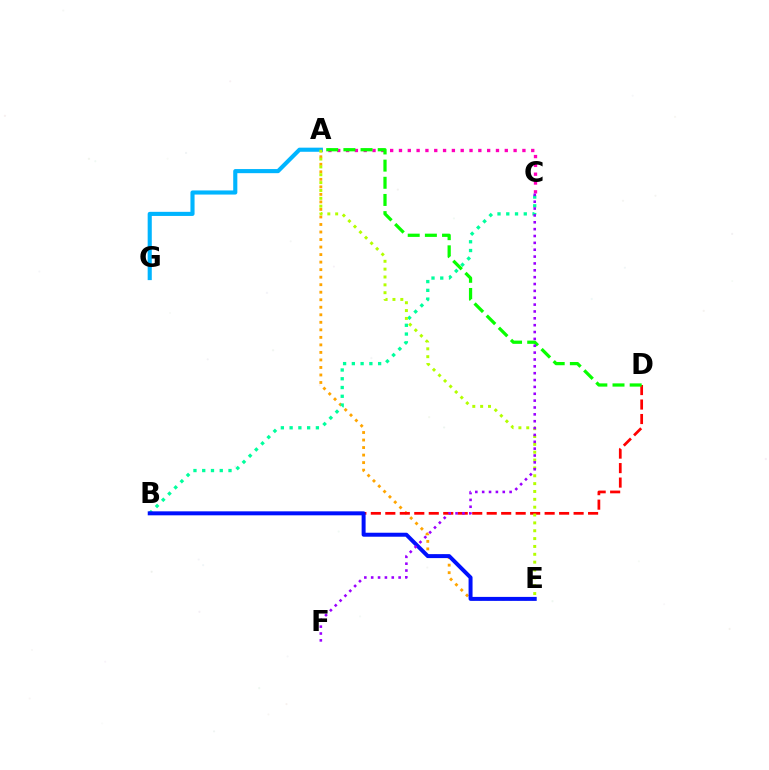{('A', 'E'): [{'color': '#ffa500', 'line_style': 'dotted', 'thickness': 2.04}, {'color': '#b3ff00', 'line_style': 'dotted', 'thickness': 2.13}], ('B', 'D'): [{'color': '#ff0000', 'line_style': 'dashed', 'thickness': 1.97}], ('A', 'C'): [{'color': '#ff00bd', 'line_style': 'dotted', 'thickness': 2.4}], ('B', 'C'): [{'color': '#00ff9d', 'line_style': 'dotted', 'thickness': 2.38}], ('A', 'G'): [{'color': '#00b5ff', 'line_style': 'solid', 'thickness': 2.96}], ('A', 'D'): [{'color': '#08ff00', 'line_style': 'dashed', 'thickness': 2.33}], ('B', 'E'): [{'color': '#0010ff', 'line_style': 'solid', 'thickness': 2.86}], ('C', 'F'): [{'color': '#9b00ff', 'line_style': 'dotted', 'thickness': 1.86}]}